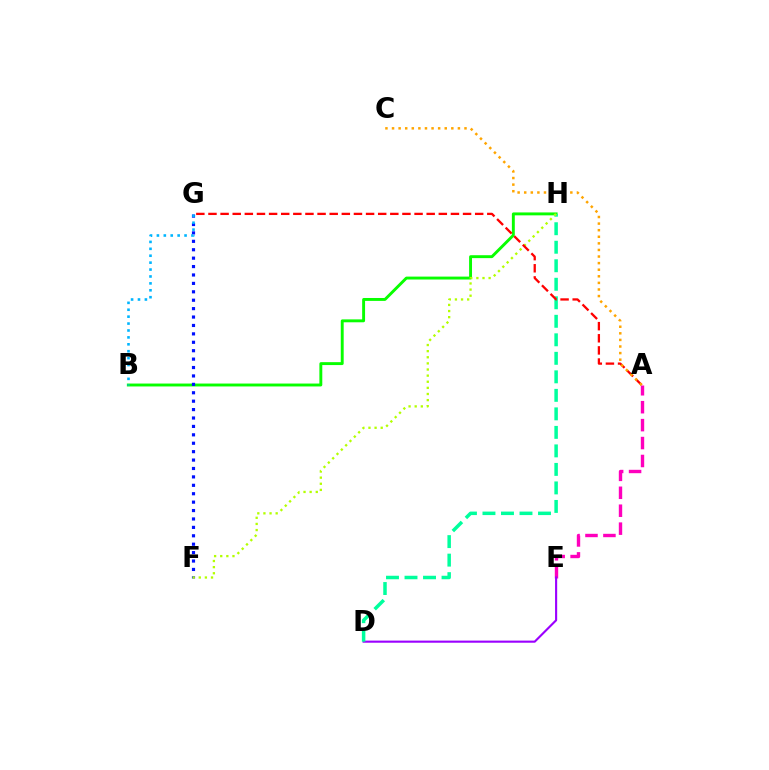{('A', 'E'): [{'color': '#ff00bd', 'line_style': 'dashed', 'thickness': 2.44}], ('D', 'E'): [{'color': '#9b00ff', 'line_style': 'solid', 'thickness': 1.53}], ('B', 'H'): [{'color': '#08ff00', 'line_style': 'solid', 'thickness': 2.09}], ('F', 'G'): [{'color': '#0010ff', 'line_style': 'dotted', 'thickness': 2.29}], ('D', 'H'): [{'color': '#00ff9d', 'line_style': 'dashed', 'thickness': 2.52}], ('F', 'H'): [{'color': '#b3ff00', 'line_style': 'dotted', 'thickness': 1.66}], ('A', 'G'): [{'color': '#ff0000', 'line_style': 'dashed', 'thickness': 1.65}], ('A', 'C'): [{'color': '#ffa500', 'line_style': 'dotted', 'thickness': 1.79}], ('B', 'G'): [{'color': '#00b5ff', 'line_style': 'dotted', 'thickness': 1.88}]}